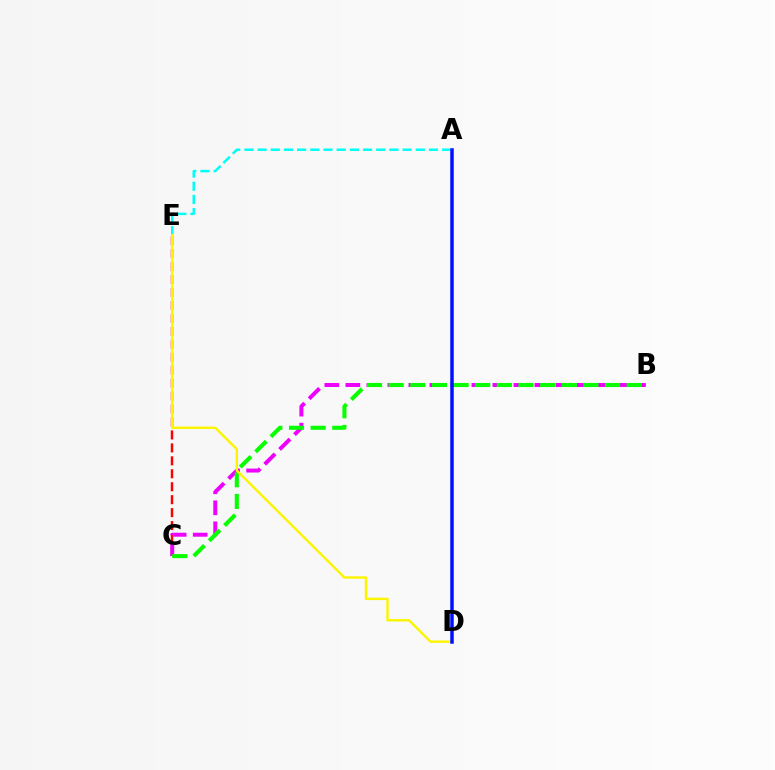{('C', 'E'): [{'color': '#ff0000', 'line_style': 'dashed', 'thickness': 1.76}], ('A', 'E'): [{'color': '#00fff6', 'line_style': 'dashed', 'thickness': 1.79}], ('B', 'C'): [{'color': '#ee00ff', 'line_style': 'dashed', 'thickness': 2.85}, {'color': '#08ff00', 'line_style': 'dashed', 'thickness': 2.94}], ('D', 'E'): [{'color': '#fcf500', 'line_style': 'solid', 'thickness': 1.74}], ('A', 'D'): [{'color': '#0010ff', 'line_style': 'solid', 'thickness': 2.52}]}